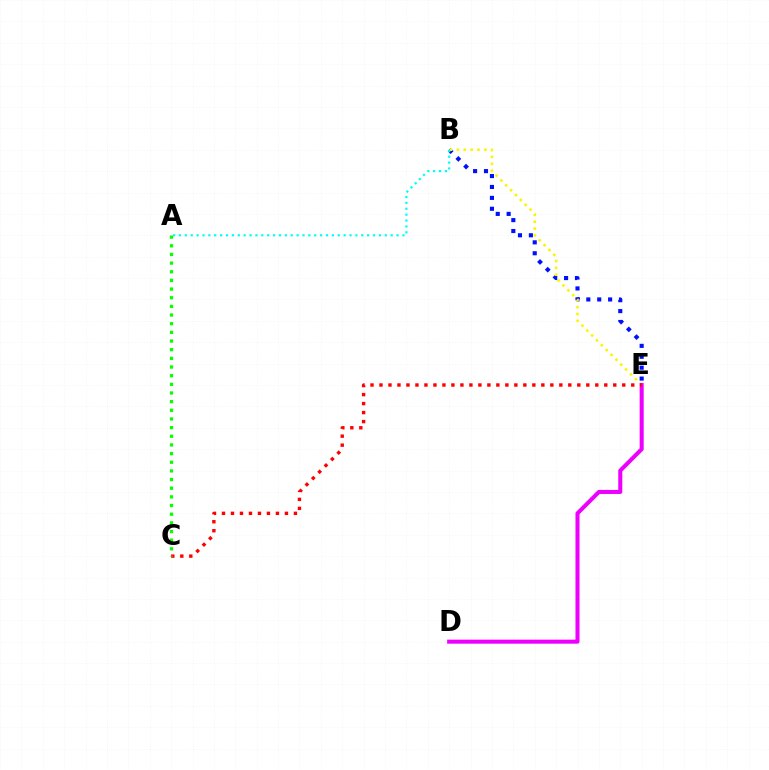{('B', 'E'): [{'color': '#0010ff', 'line_style': 'dotted', 'thickness': 2.96}, {'color': '#fcf500', 'line_style': 'dotted', 'thickness': 1.87}], ('A', 'B'): [{'color': '#00fff6', 'line_style': 'dotted', 'thickness': 1.6}], ('D', 'E'): [{'color': '#ee00ff', 'line_style': 'solid', 'thickness': 2.91}], ('C', 'E'): [{'color': '#ff0000', 'line_style': 'dotted', 'thickness': 2.44}], ('A', 'C'): [{'color': '#08ff00', 'line_style': 'dotted', 'thickness': 2.35}]}